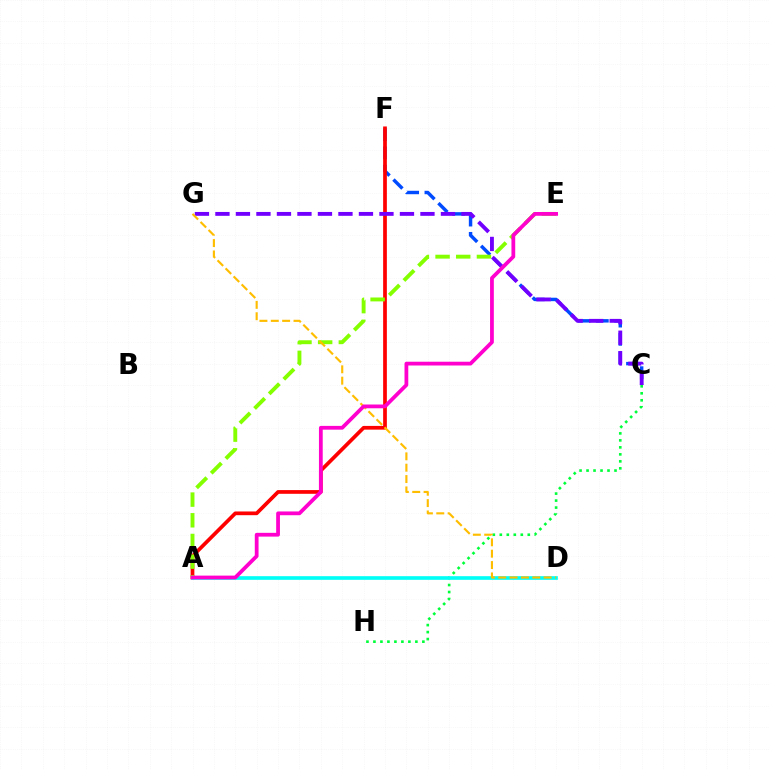{('C', 'F'): [{'color': '#004bff', 'line_style': 'dashed', 'thickness': 2.48}], ('A', 'F'): [{'color': '#ff0000', 'line_style': 'solid', 'thickness': 2.68}], ('C', 'G'): [{'color': '#7200ff', 'line_style': 'dashed', 'thickness': 2.79}], ('C', 'H'): [{'color': '#00ff39', 'line_style': 'dotted', 'thickness': 1.9}], ('A', 'E'): [{'color': '#84ff00', 'line_style': 'dashed', 'thickness': 2.81}, {'color': '#ff00cf', 'line_style': 'solid', 'thickness': 2.71}], ('A', 'D'): [{'color': '#00fff6', 'line_style': 'solid', 'thickness': 2.63}], ('D', 'G'): [{'color': '#ffbd00', 'line_style': 'dashed', 'thickness': 1.54}]}